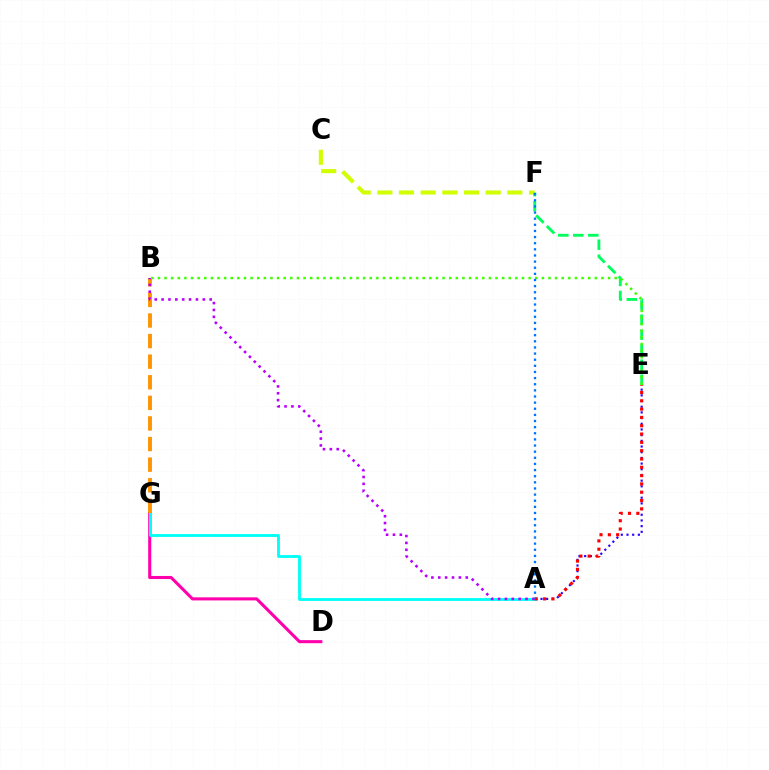{('D', 'G'): [{'color': '#ff00ac', 'line_style': 'solid', 'thickness': 2.22}], ('C', 'F'): [{'color': '#d1ff00', 'line_style': 'dashed', 'thickness': 2.94}], ('A', 'G'): [{'color': '#00fff6', 'line_style': 'solid', 'thickness': 2.04}], ('E', 'F'): [{'color': '#00ff5c', 'line_style': 'dashed', 'thickness': 2.04}], ('A', 'E'): [{'color': '#2500ff', 'line_style': 'dotted', 'thickness': 1.55}, {'color': '#ff0000', 'line_style': 'dotted', 'thickness': 2.26}], ('B', 'G'): [{'color': '#ff9400', 'line_style': 'dashed', 'thickness': 2.8}], ('B', 'E'): [{'color': '#3dff00', 'line_style': 'dotted', 'thickness': 1.8}], ('A', 'B'): [{'color': '#b900ff', 'line_style': 'dotted', 'thickness': 1.87}], ('A', 'F'): [{'color': '#0074ff', 'line_style': 'dotted', 'thickness': 1.67}]}